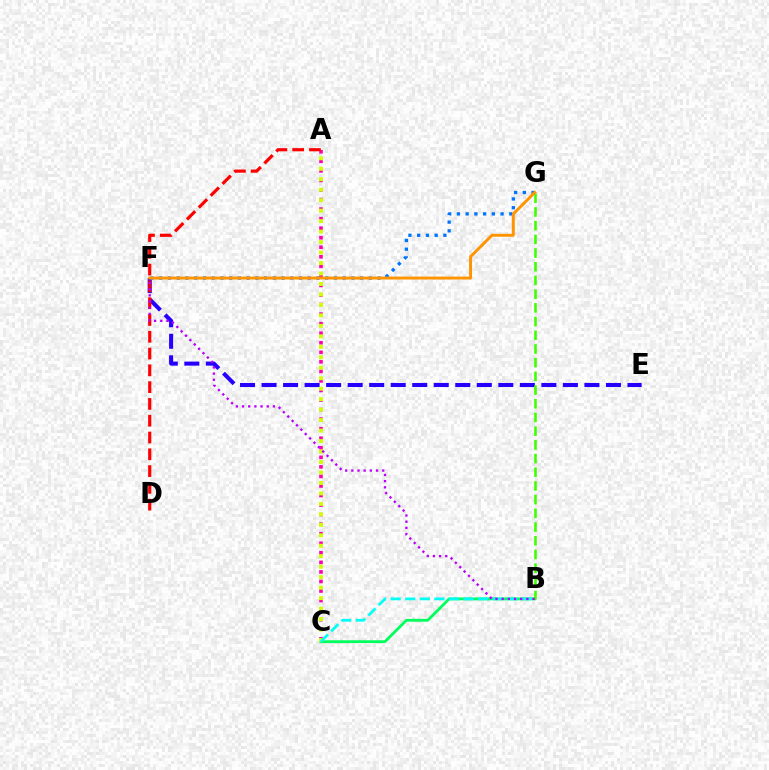{('E', 'F'): [{'color': '#2500ff', 'line_style': 'dashed', 'thickness': 2.92}], ('B', 'C'): [{'color': '#00ff5c', 'line_style': 'solid', 'thickness': 2.02}, {'color': '#00fff6', 'line_style': 'dashed', 'thickness': 1.98}], ('A', 'C'): [{'color': '#ff00ac', 'line_style': 'dotted', 'thickness': 2.59}, {'color': '#d1ff00', 'line_style': 'dotted', 'thickness': 2.85}], ('B', 'G'): [{'color': '#3dff00', 'line_style': 'dashed', 'thickness': 1.86}], ('F', 'G'): [{'color': '#0074ff', 'line_style': 'dotted', 'thickness': 2.37}, {'color': '#ff9400', 'line_style': 'solid', 'thickness': 2.11}], ('A', 'D'): [{'color': '#ff0000', 'line_style': 'dashed', 'thickness': 2.28}], ('B', 'F'): [{'color': '#b900ff', 'line_style': 'dotted', 'thickness': 1.68}]}